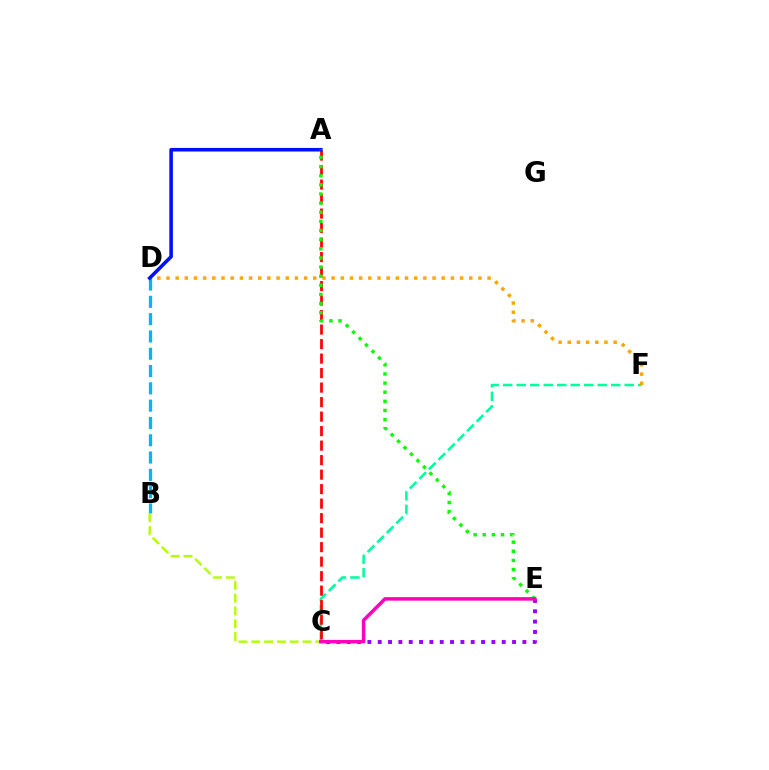{('C', 'F'): [{'color': '#00ff9d', 'line_style': 'dashed', 'thickness': 1.83}], ('D', 'F'): [{'color': '#ffa500', 'line_style': 'dotted', 'thickness': 2.49}], ('B', 'D'): [{'color': '#00b5ff', 'line_style': 'dashed', 'thickness': 2.35}], ('A', 'C'): [{'color': '#ff0000', 'line_style': 'dashed', 'thickness': 1.97}], ('B', 'C'): [{'color': '#b3ff00', 'line_style': 'dashed', 'thickness': 1.74}], ('A', 'D'): [{'color': '#0010ff', 'line_style': 'solid', 'thickness': 2.57}], ('A', 'E'): [{'color': '#08ff00', 'line_style': 'dotted', 'thickness': 2.48}], ('C', 'E'): [{'color': '#9b00ff', 'line_style': 'dotted', 'thickness': 2.81}, {'color': '#ff00bd', 'line_style': 'solid', 'thickness': 2.52}]}